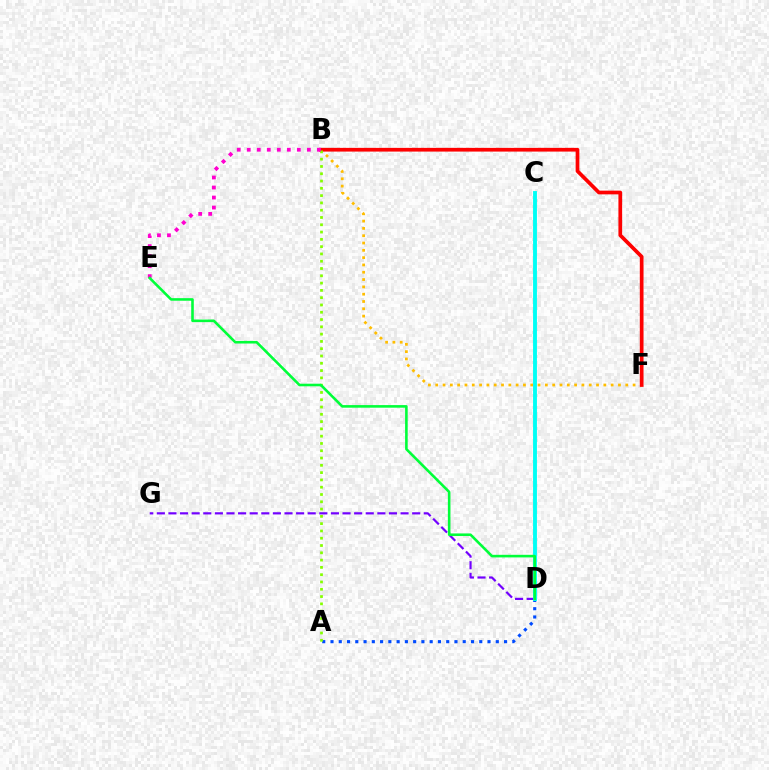{('D', 'G'): [{'color': '#7200ff', 'line_style': 'dashed', 'thickness': 1.58}], ('B', 'F'): [{'color': '#ffbd00', 'line_style': 'dotted', 'thickness': 1.99}, {'color': '#ff0000', 'line_style': 'solid', 'thickness': 2.67}], ('A', 'D'): [{'color': '#004bff', 'line_style': 'dotted', 'thickness': 2.25}], ('A', 'B'): [{'color': '#84ff00', 'line_style': 'dotted', 'thickness': 1.98}], ('C', 'D'): [{'color': '#00fff6', 'line_style': 'solid', 'thickness': 2.79}], ('B', 'E'): [{'color': '#ff00cf', 'line_style': 'dotted', 'thickness': 2.72}], ('D', 'E'): [{'color': '#00ff39', 'line_style': 'solid', 'thickness': 1.87}]}